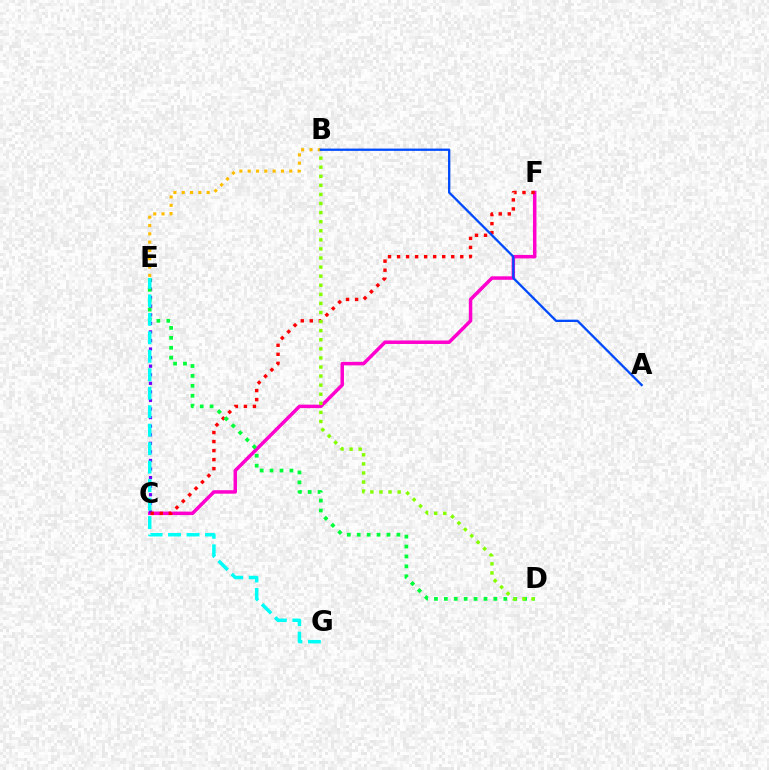{('C', 'F'): [{'color': '#ff00cf', 'line_style': 'solid', 'thickness': 2.51}, {'color': '#ff0000', 'line_style': 'dotted', 'thickness': 2.45}], ('C', 'E'): [{'color': '#7200ff', 'line_style': 'dotted', 'thickness': 2.33}], ('D', 'E'): [{'color': '#00ff39', 'line_style': 'dotted', 'thickness': 2.69}], ('B', 'D'): [{'color': '#84ff00', 'line_style': 'dotted', 'thickness': 2.47}], ('B', 'E'): [{'color': '#ffbd00', 'line_style': 'dotted', 'thickness': 2.26}], ('A', 'B'): [{'color': '#004bff', 'line_style': 'solid', 'thickness': 1.66}], ('E', 'G'): [{'color': '#00fff6', 'line_style': 'dashed', 'thickness': 2.51}]}